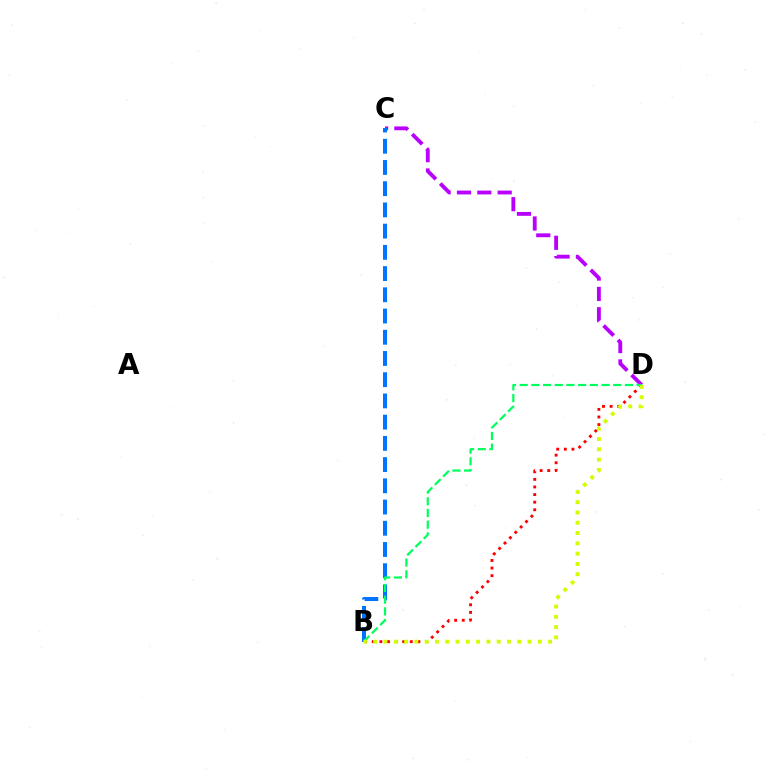{('B', 'D'): [{'color': '#ff0000', 'line_style': 'dotted', 'thickness': 2.07}, {'color': '#00ff5c', 'line_style': 'dashed', 'thickness': 1.59}, {'color': '#d1ff00', 'line_style': 'dotted', 'thickness': 2.8}], ('C', 'D'): [{'color': '#b900ff', 'line_style': 'dashed', 'thickness': 2.76}], ('B', 'C'): [{'color': '#0074ff', 'line_style': 'dashed', 'thickness': 2.88}]}